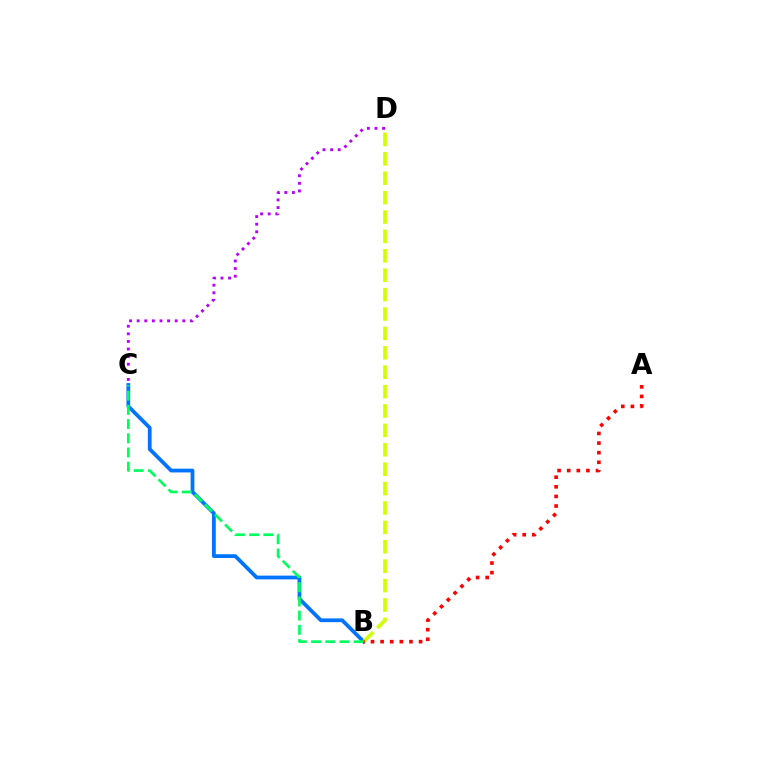{('B', 'C'): [{'color': '#0074ff', 'line_style': 'solid', 'thickness': 2.71}, {'color': '#00ff5c', 'line_style': 'dashed', 'thickness': 1.93}], ('C', 'D'): [{'color': '#b900ff', 'line_style': 'dotted', 'thickness': 2.07}], ('B', 'D'): [{'color': '#d1ff00', 'line_style': 'dashed', 'thickness': 2.63}], ('A', 'B'): [{'color': '#ff0000', 'line_style': 'dotted', 'thickness': 2.61}]}